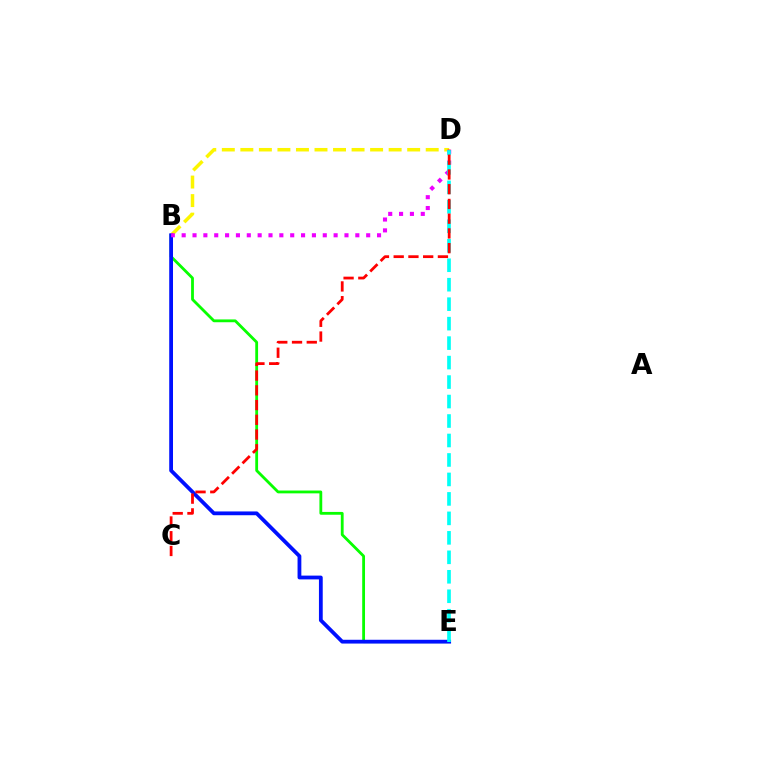{('B', 'E'): [{'color': '#08ff00', 'line_style': 'solid', 'thickness': 2.02}, {'color': '#0010ff', 'line_style': 'solid', 'thickness': 2.73}], ('B', 'D'): [{'color': '#fcf500', 'line_style': 'dashed', 'thickness': 2.52}, {'color': '#ee00ff', 'line_style': 'dotted', 'thickness': 2.95}], ('D', 'E'): [{'color': '#00fff6', 'line_style': 'dashed', 'thickness': 2.65}], ('C', 'D'): [{'color': '#ff0000', 'line_style': 'dashed', 'thickness': 2.0}]}